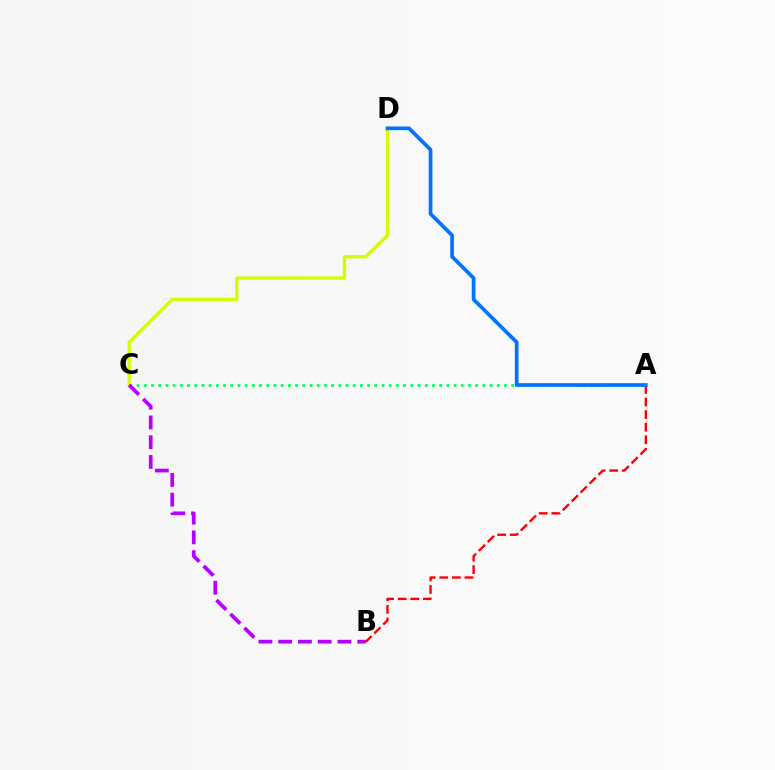{('C', 'D'): [{'color': '#d1ff00', 'line_style': 'solid', 'thickness': 2.38}], ('A', 'C'): [{'color': '#00ff5c', 'line_style': 'dotted', 'thickness': 1.96}], ('A', 'B'): [{'color': '#ff0000', 'line_style': 'dashed', 'thickness': 1.71}], ('B', 'C'): [{'color': '#b900ff', 'line_style': 'dashed', 'thickness': 2.68}], ('A', 'D'): [{'color': '#0074ff', 'line_style': 'solid', 'thickness': 2.66}]}